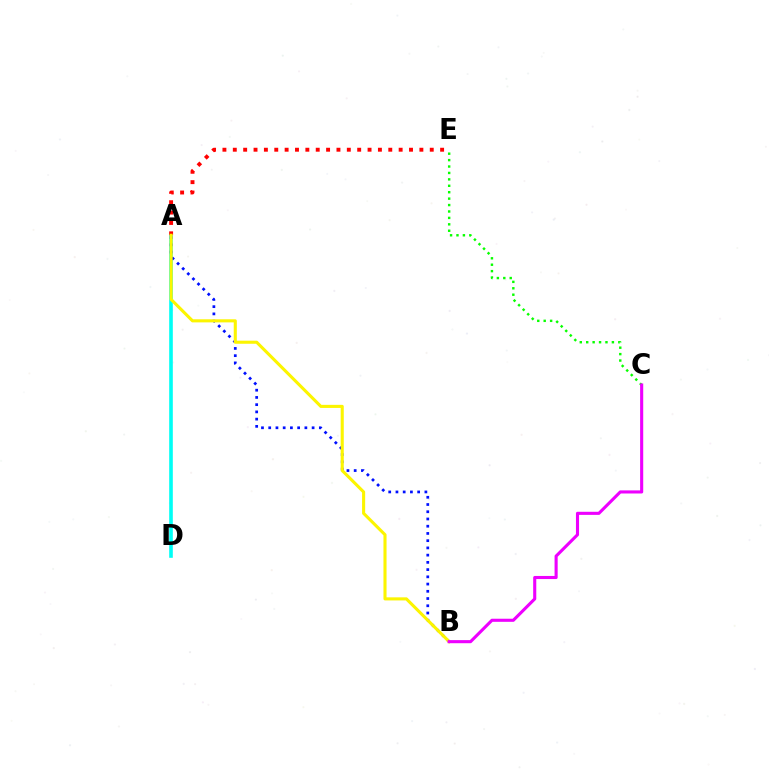{('A', 'D'): [{'color': '#00fff6', 'line_style': 'solid', 'thickness': 2.61}], ('A', 'E'): [{'color': '#ff0000', 'line_style': 'dotted', 'thickness': 2.82}], ('A', 'B'): [{'color': '#0010ff', 'line_style': 'dotted', 'thickness': 1.97}, {'color': '#fcf500', 'line_style': 'solid', 'thickness': 2.22}], ('C', 'E'): [{'color': '#08ff00', 'line_style': 'dotted', 'thickness': 1.74}], ('B', 'C'): [{'color': '#ee00ff', 'line_style': 'solid', 'thickness': 2.23}]}